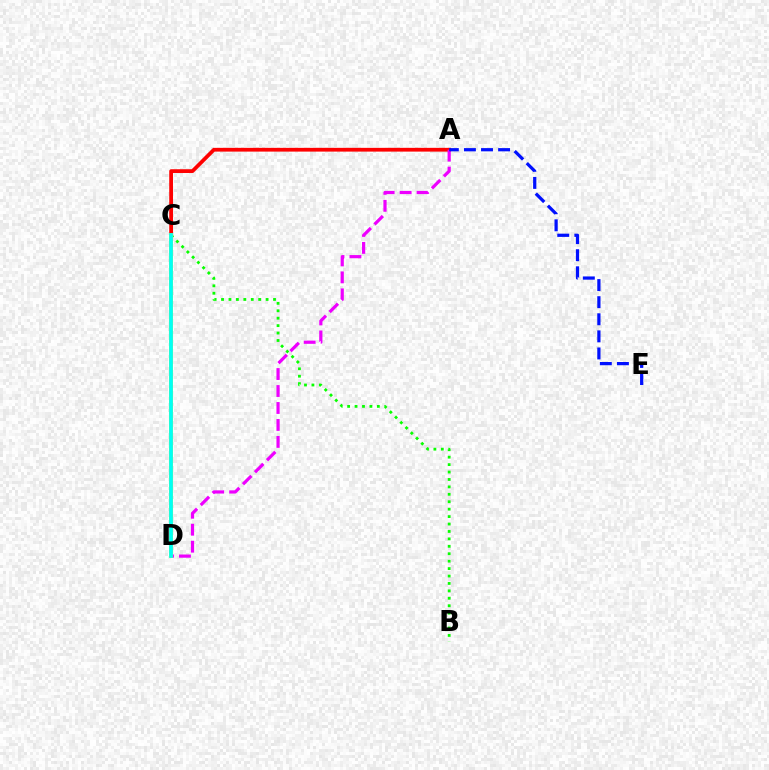{('A', 'C'): [{'color': '#ff0000', 'line_style': 'solid', 'thickness': 2.71}], ('A', 'D'): [{'color': '#ee00ff', 'line_style': 'dashed', 'thickness': 2.31}], ('B', 'C'): [{'color': '#08ff00', 'line_style': 'dotted', 'thickness': 2.02}], ('C', 'D'): [{'color': '#fcf500', 'line_style': 'solid', 'thickness': 2.79}, {'color': '#00fff6', 'line_style': 'solid', 'thickness': 2.7}], ('A', 'E'): [{'color': '#0010ff', 'line_style': 'dashed', 'thickness': 2.32}]}